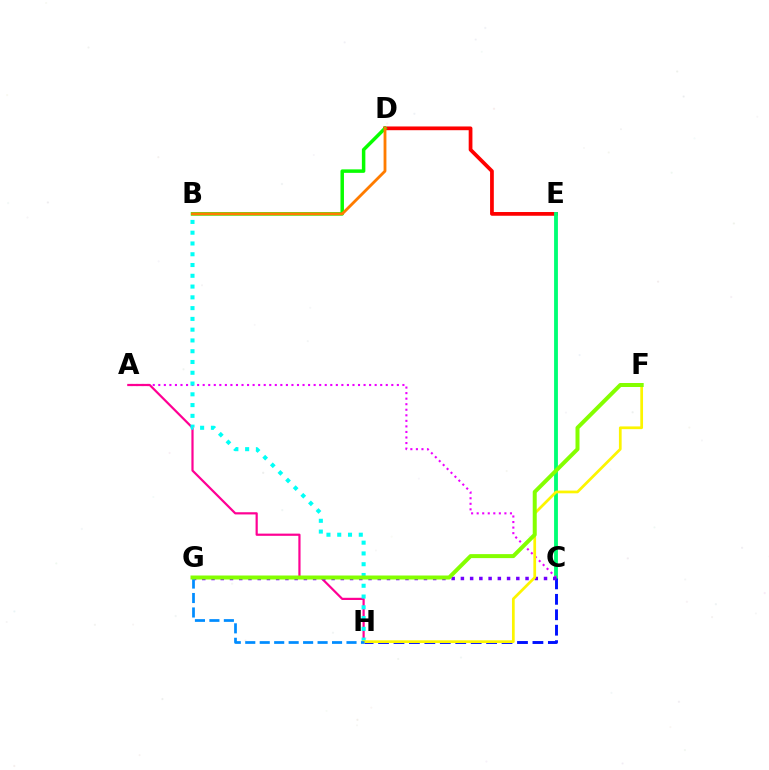{('D', 'E'): [{'color': '#ff0000', 'line_style': 'solid', 'thickness': 2.69}], ('C', 'E'): [{'color': '#00ff74', 'line_style': 'solid', 'thickness': 2.75}], ('C', 'H'): [{'color': '#0010ff', 'line_style': 'dashed', 'thickness': 2.1}], ('A', 'C'): [{'color': '#ee00ff', 'line_style': 'dotted', 'thickness': 1.51}], ('A', 'H'): [{'color': '#ff0094', 'line_style': 'solid', 'thickness': 1.59}], ('C', 'G'): [{'color': '#7200ff', 'line_style': 'dotted', 'thickness': 2.51}], ('B', 'H'): [{'color': '#00fff6', 'line_style': 'dotted', 'thickness': 2.93}], ('F', 'H'): [{'color': '#fcf500', 'line_style': 'solid', 'thickness': 1.96}], ('G', 'H'): [{'color': '#008cff', 'line_style': 'dashed', 'thickness': 1.96}], ('B', 'D'): [{'color': '#08ff00', 'line_style': 'solid', 'thickness': 2.51}, {'color': '#ff7c00', 'line_style': 'solid', 'thickness': 2.03}], ('F', 'G'): [{'color': '#84ff00', 'line_style': 'solid', 'thickness': 2.87}]}